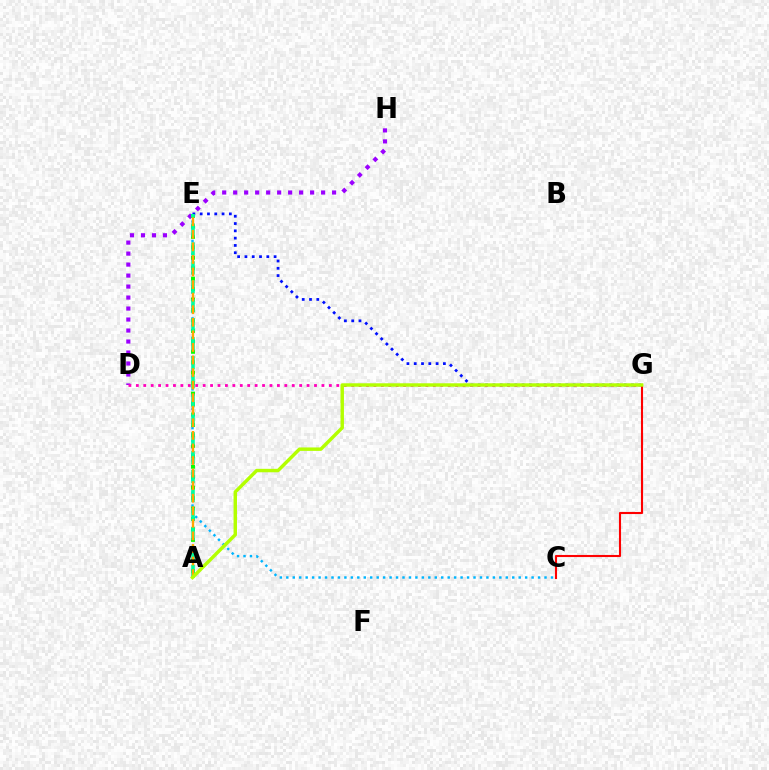{('C', 'E'): [{'color': '#00b5ff', 'line_style': 'dotted', 'thickness': 1.75}], ('D', 'H'): [{'color': '#9b00ff', 'line_style': 'dotted', 'thickness': 2.99}], ('A', 'E'): [{'color': '#08ff00', 'line_style': 'dotted', 'thickness': 2.84}, {'color': '#00ff9d', 'line_style': 'dashed', 'thickness': 2.58}, {'color': '#ffa500', 'line_style': 'dashed', 'thickness': 1.71}], ('E', 'G'): [{'color': '#0010ff', 'line_style': 'dotted', 'thickness': 1.98}], ('D', 'G'): [{'color': '#ff00bd', 'line_style': 'dotted', 'thickness': 2.02}], ('C', 'G'): [{'color': '#ff0000', 'line_style': 'solid', 'thickness': 1.51}], ('A', 'G'): [{'color': '#b3ff00', 'line_style': 'solid', 'thickness': 2.48}]}